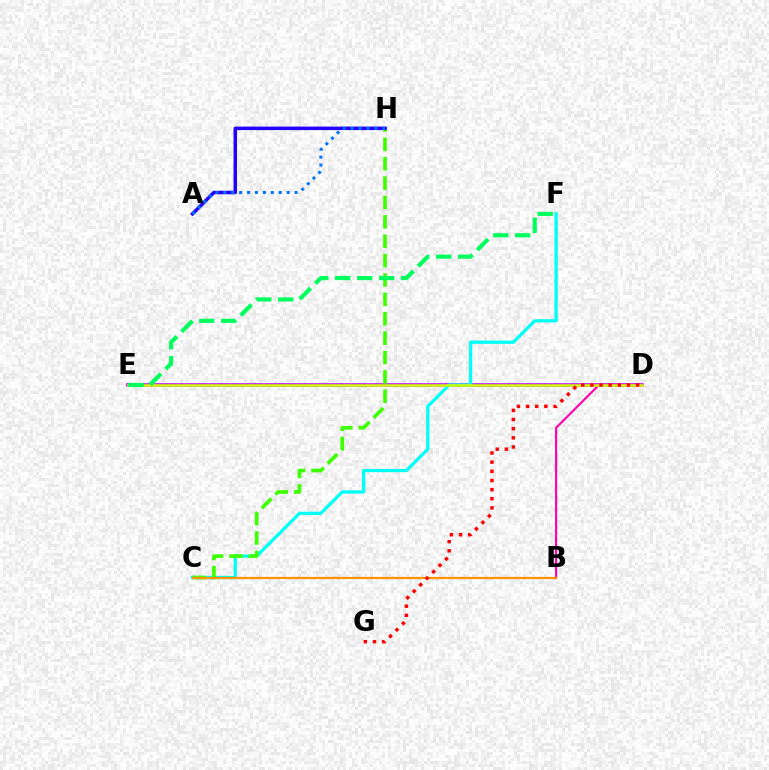{('B', 'D'): [{'color': '#ff00ac', 'line_style': 'solid', 'thickness': 1.53}], ('D', 'E'): [{'color': '#b900ff', 'line_style': 'solid', 'thickness': 2.53}, {'color': '#d1ff00', 'line_style': 'solid', 'thickness': 1.82}], ('C', 'F'): [{'color': '#00fff6', 'line_style': 'solid', 'thickness': 2.35}], ('C', 'H'): [{'color': '#3dff00', 'line_style': 'dashed', 'thickness': 2.63}], ('E', 'F'): [{'color': '#00ff5c', 'line_style': 'dashed', 'thickness': 2.98}], ('A', 'H'): [{'color': '#2500ff', 'line_style': 'solid', 'thickness': 2.51}, {'color': '#0074ff', 'line_style': 'dotted', 'thickness': 2.15}], ('B', 'C'): [{'color': '#ff9400', 'line_style': 'solid', 'thickness': 1.61}], ('D', 'G'): [{'color': '#ff0000', 'line_style': 'dotted', 'thickness': 2.48}]}